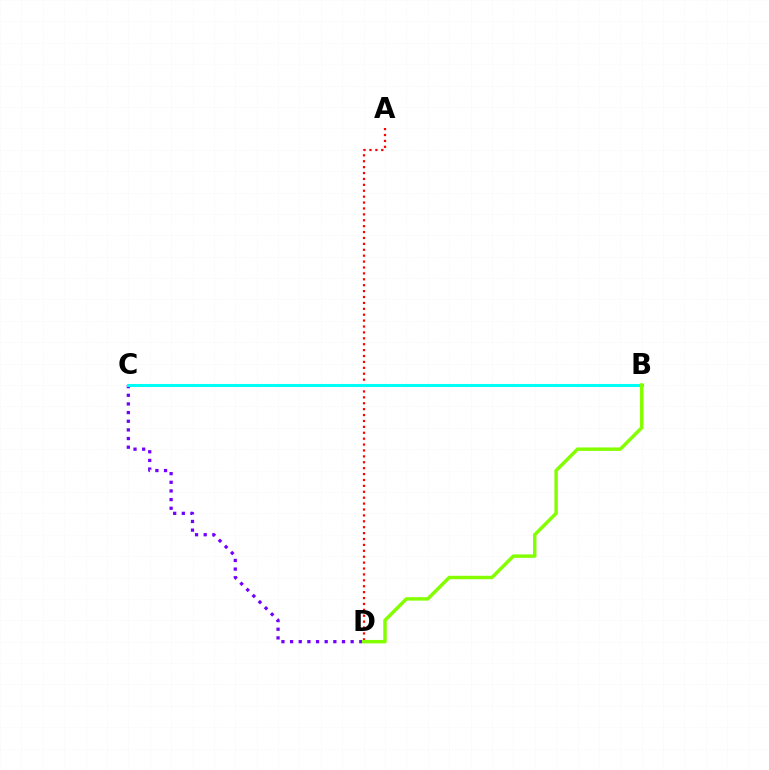{('C', 'D'): [{'color': '#7200ff', 'line_style': 'dotted', 'thickness': 2.35}], ('A', 'D'): [{'color': '#ff0000', 'line_style': 'dotted', 'thickness': 1.6}], ('B', 'C'): [{'color': '#00fff6', 'line_style': 'solid', 'thickness': 2.2}], ('B', 'D'): [{'color': '#84ff00', 'line_style': 'solid', 'thickness': 2.49}]}